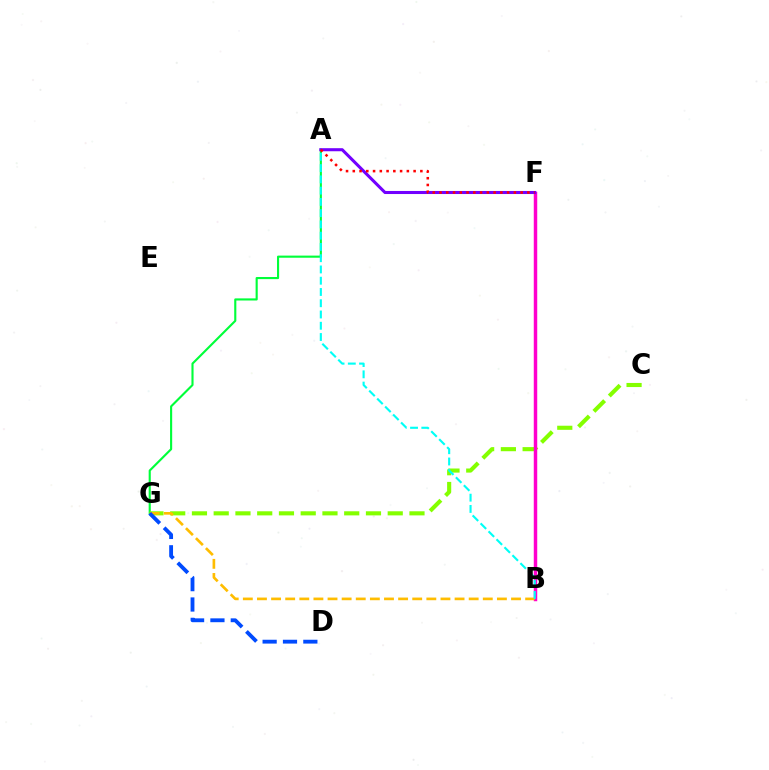{('A', 'G'): [{'color': '#00ff39', 'line_style': 'solid', 'thickness': 1.53}], ('C', 'G'): [{'color': '#84ff00', 'line_style': 'dashed', 'thickness': 2.96}], ('B', 'F'): [{'color': '#ff00cf', 'line_style': 'solid', 'thickness': 2.49}], ('B', 'G'): [{'color': '#ffbd00', 'line_style': 'dashed', 'thickness': 1.92}], ('A', 'F'): [{'color': '#7200ff', 'line_style': 'solid', 'thickness': 2.21}, {'color': '#ff0000', 'line_style': 'dotted', 'thickness': 1.84}], ('D', 'G'): [{'color': '#004bff', 'line_style': 'dashed', 'thickness': 2.77}], ('A', 'B'): [{'color': '#00fff6', 'line_style': 'dashed', 'thickness': 1.53}]}